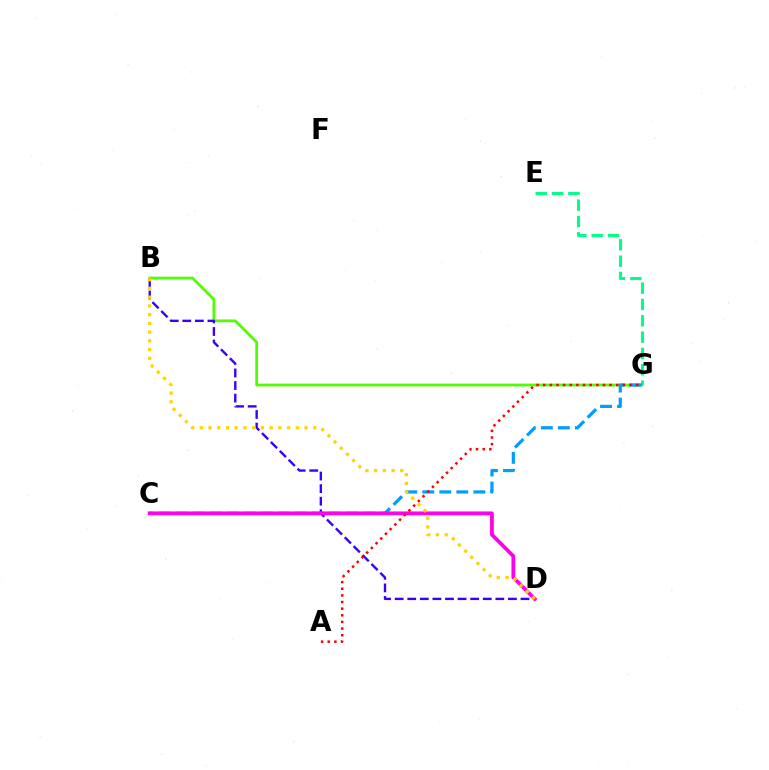{('B', 'G'): [{'color': '#4fff00', 'line_style': 'solid', 'thickness': 1.99}], ('B', 'D'): [{'color': '#3700ff', 'line_style': 'dashed', 'thickness': 1.71}, {'color': '#ffd500', 'line_style': 'dotted', 'thickness': 2.37}], ('E', 'G'): [{'color': '#00ff86', 'line_style': 'dashed', 'thickness': 2.22}], ('C', 'G'): [{'color': '#009eff', 'line_style': 'dashed', 'thickness': 2.31}], ('C', 'D'): [{'color': '#ff00ed', 'line_style': 'solid', 'thickness': 2.71}], ('A', 'G'): [{'color': '#ff0000', 'line_style': 'dotted', 'thickness': 1.8}]}